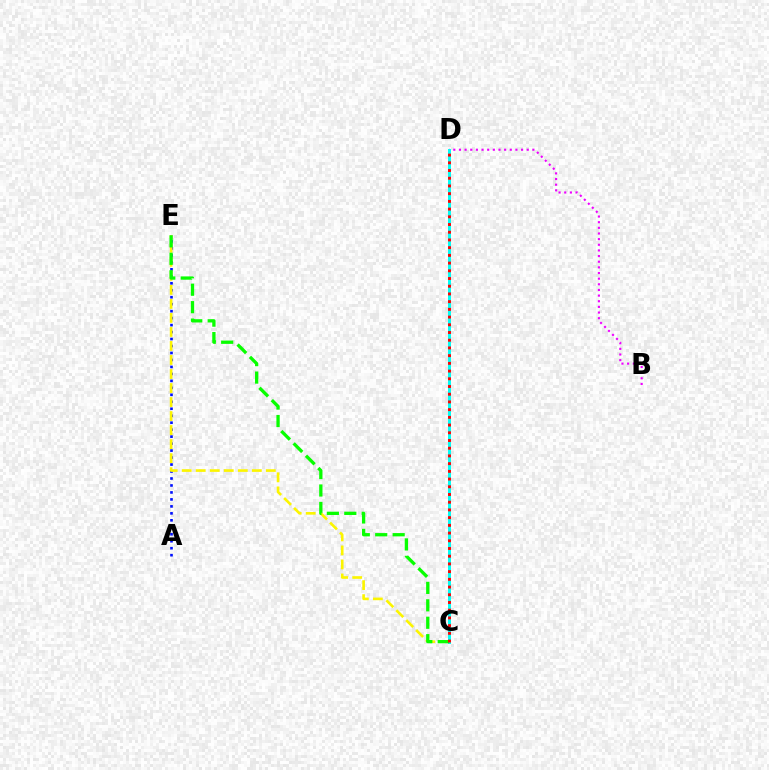{('A', 'E'): [{'color': '#0010ff', 'line_style': 'dotted', 'thickness': 1.89}], ('B', 'D'): [{'color': '#ee00ff', 'line_style': 'dotted', 'thickness': 1.53}], ('C', 'E'): [{'color': '#fcf500', 'line_style': 'dashed', 'thickness': 1.9}, {'color': '#08ff00', 'line_style': 'dashed', 'thickness': 2.37}], ('C', 'D'): [{'color': '#00fff6', 'line_style': 'solid', 'thickness': 2.14}, {'color': '#ff0000', 'line_style': 'dotted', 'thickness': 2.1}]}